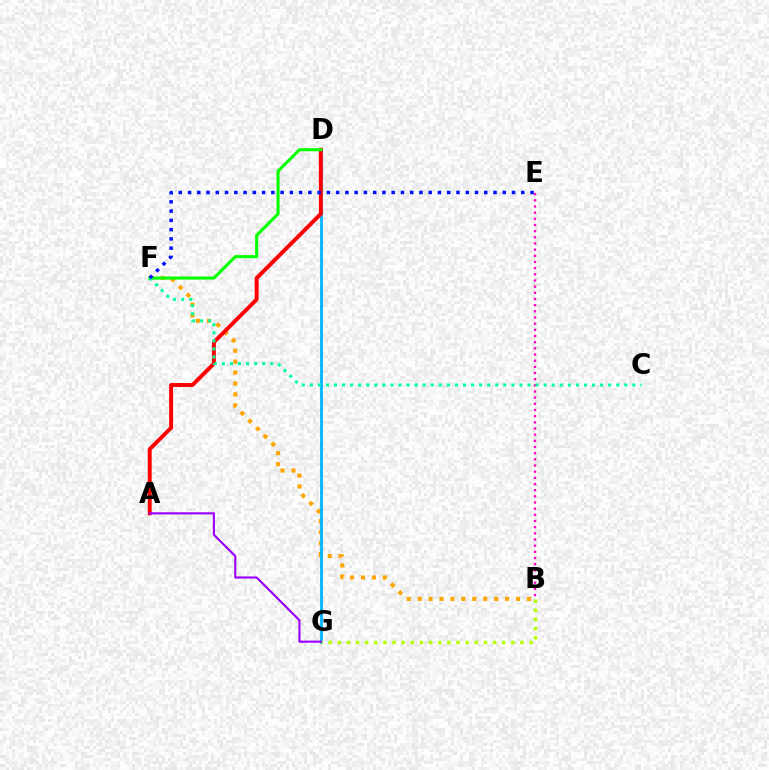{('B', 'F'): [{'color': '#ffa500', 'line_style': 'dotted', 'thickness': 2.97}], ('D', 'G'): [{'color': '#00b5ff', 'line_style': 'solid', 'thickness': 2.01}], ('A', 'D'): [{'color': '#ff0000', 'line_style': 'solid', 'thickness': 2.82}], ('D', 'F'): [{'color': '#08ff00', 'line_style': 'solid', 'thickness': 2.23}], ('B', 'E'): [{'color': '#ff00bd', 'line_style': 'dotted', 'thickness': 1.68}], ('B', 'G'): [{'color': '#b3ff00', 'line_style': 'dotted', 'thickness': 2.48}], ('C', 'F'): [{'color': '#00ff9d', 'line_style': 'dotted', 'thickness': 2.19}], ('E', 'F'): [{'color': '#0010ff', 'line_style': 'dotted', 'thickness': 2.52}], ('A', 'G'): [{'color': '#9b00ff', 'line_style': 'solid', 'thickness': 1.53}]}